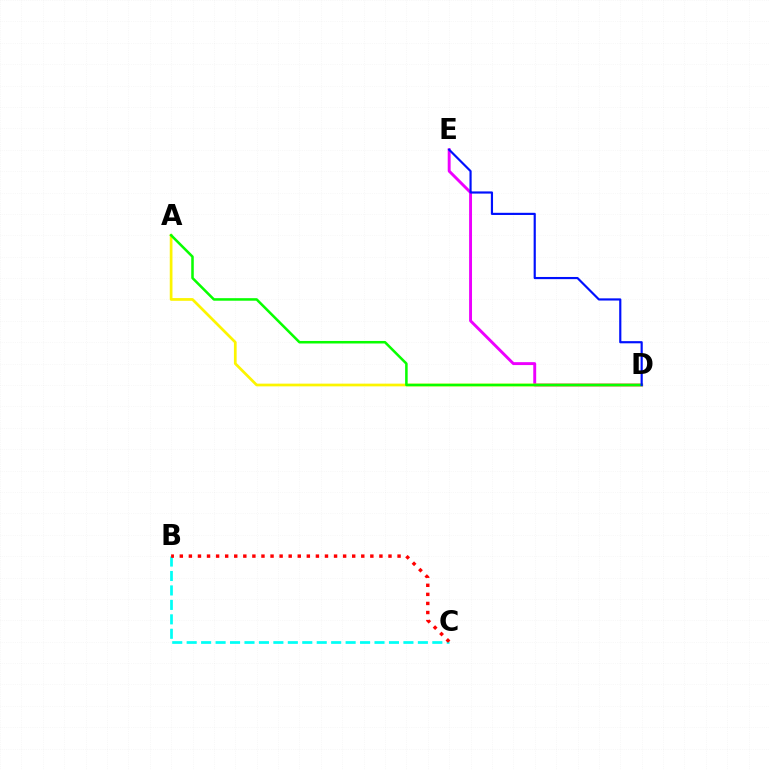{('B', 'C'): [{'color': '#00fff6', 'line_style': 'dashed', 'thickness': 1.96}, {'color': '#ff0000', 'line_style': 'dotted', 'thickness': 2.47}], ('D', 'E'): [{'color': '#ee00ff', 'line_style': 'solid', 'thickness': 2.1}, {'color': '#0010ff', 'line_style': 'solid', 'thickness': 1.56}], ('A', 'D'): [{'color': '#fcf500', 'line_style': 'solid', 'thickness': 1.96}, {'color': '#08ff00', 'line_style': 'solid', 'thickness': 1.83}]}